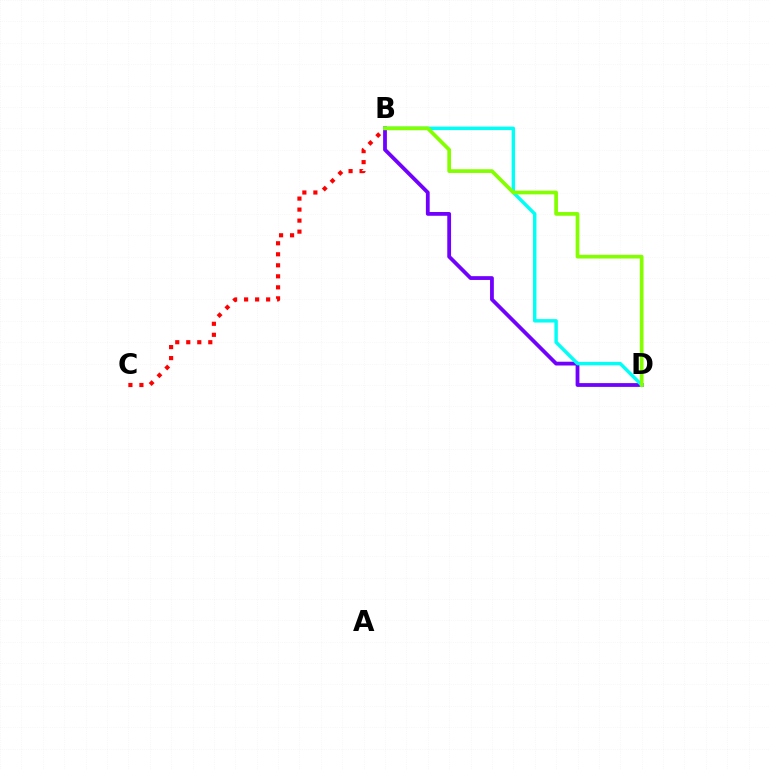{('B', 'D'): [{'color': '#7200ff', 'line_style': 'solid', 'thickness': 2.73}, {'color': '#00fff6', 'line_style': 'solid', 'thickness': 2.48}, {'color': '#84ff00', 'line_style': 'solid', 'thickness': 2.68}], ('B', 'C'): [{'color': '#ff0000', 'line_style': 'dotted', 'thickness': 2.99}]}